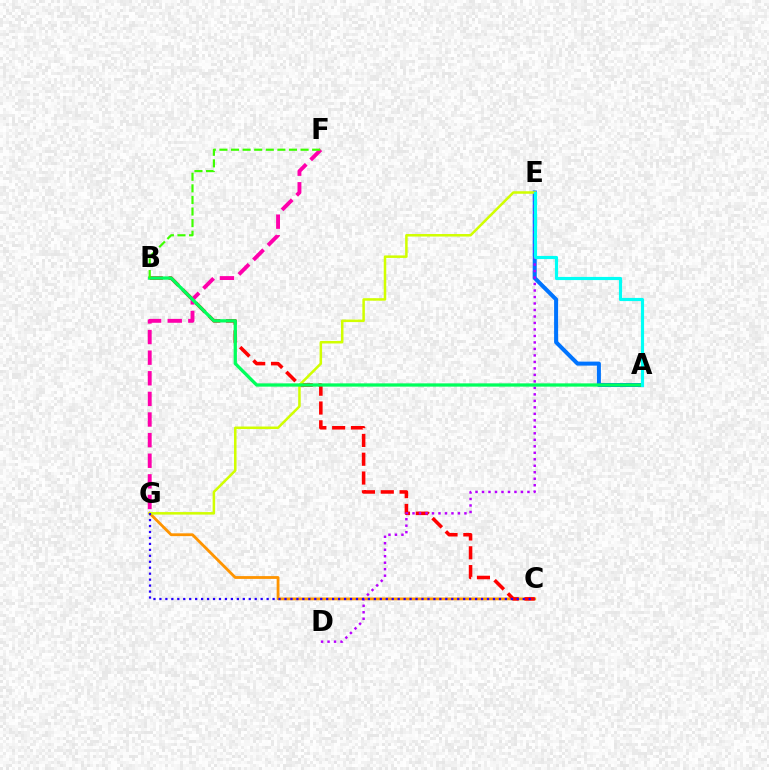{('C', 'G'): [{'color': '#ff9400', 'line_style': 'solid', 'thickness': 2.02}, {'color': '#2500ff', 'line_style': 'dotted', 'thickness': 1.62}], ('B', 'C'): [{'color': '#ff0000', 'line_style': 'dashed', 'thickness': 2.55}], ('A', 'E'): [{'color': '#0074ff', 'line_style': 'solid', 'thickness': 2.9}, {'color': '#00fff6', 'line_style': 'solid', 'thickness': 2.27}], ('D', 'E'): [{'color': '#b900ff', 'line_style': 'dotted', 'thickness': 1.76}], ('E', 'G'): [{'color': '#d1ff00', 'line_style': 'solid', 'thickness': 1.81}], ('F', 'G'): [{'color': '#ff00ac', 'line_style': 'dashed', 'thickness': 2.8}], ('A', 'B'): [{'color': '#00ff5c', 'line_style': 'solid', 'thickness': 2.36}], ('B', 'F'): [{'color': '#3dff00', 'line_style': 'dashed', 'thickness': 1.57}]}